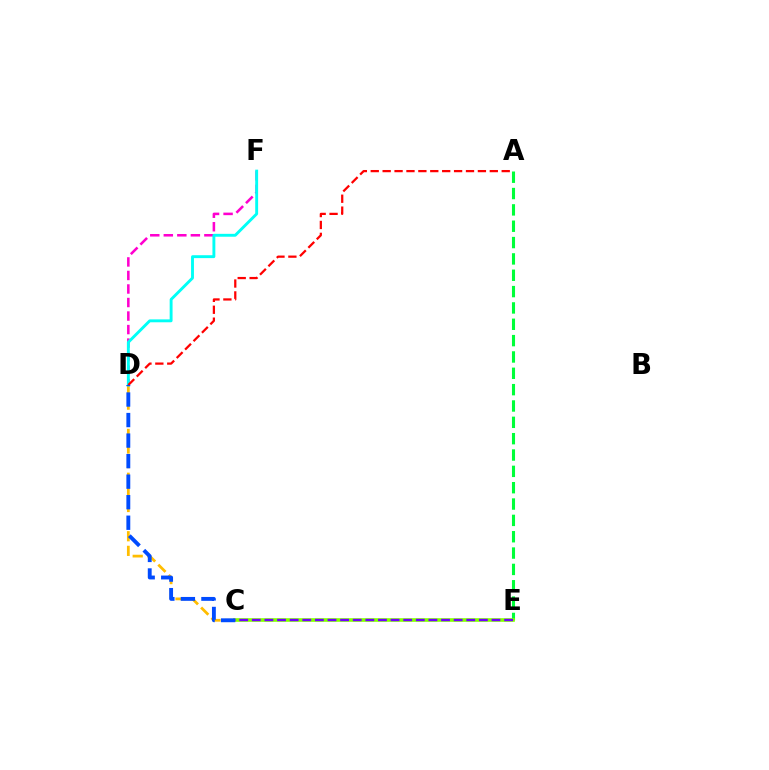{('D', 'F'): [{'color': '#ff00cf', 'line_style': 'dashed', 'thickness': 1.84}, {'color': '#00fff6', 'line_style': 'solid', 'thickness': 2.08}], ('A', 'E'): [{'color': '#00ff39', 'line_style': 'dashed', 'thickness': 2.22}], ('C', 'E'): [{'color': '#84ff00', 'line_style': 'solid', 'thickness': 2.62}, {'color': '#7200ff', 'line_style': 'dashed', 'thickness': 1.71}], ('C', 'D'): [{'color': '#ffbd00', 'line_style': 'dashed', 'thickness': 1.99}, {'color': '#004bff', 'line_style': 'dashed', 'thickness': 2.79}], ('A', 'D'): [{'color': '#ff0000', 'line_style': 'dashed', 'thickness': 1.62}]}